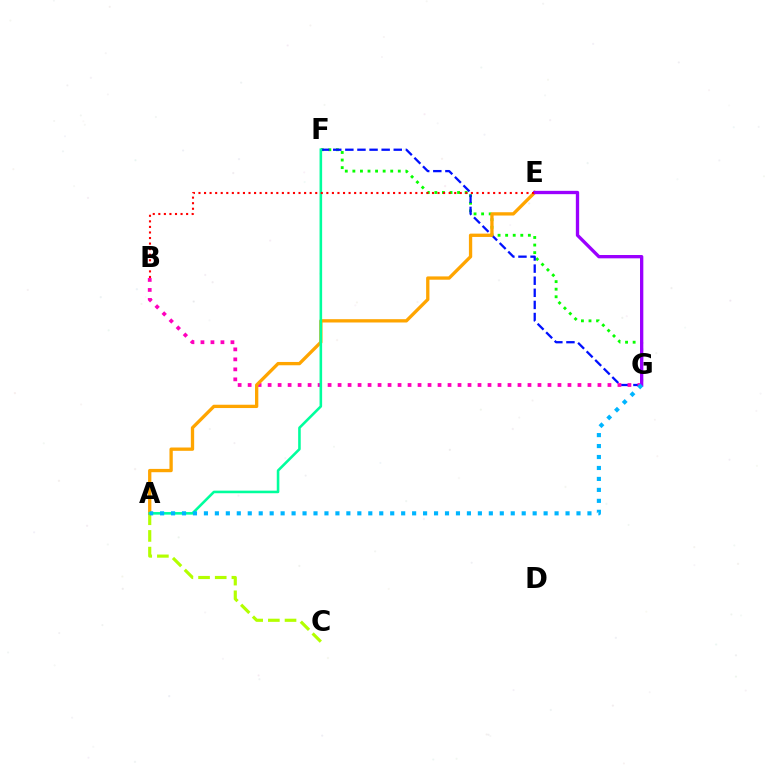{('F', 'G'): [{'color': '#08ff00', 'line_style': 'dotted', 'thickness': 2.06}, {'color': '#0010ff', 'line_style': 'dashed', 'thickness': 1.64}], ('B', 'G'): [{'color': '#ff00bd', 'line_style': 'dotted', 'thickness': 2.72}], ('A', 'C'): [{'color': '#b3ff00', 'line_style': 'dashed', 'thickness': 2.27}], ('A', 'E'): [{'color': '#ffa500', 'line_style': 'solid', 'thickness': 2.38}], ('A', 'F'): [{'color': '#00ff9d', 'line_style': 'solid', 'thickness': 1.86}], ('E', 'G'): [{'color': '#9b00ff', 'line_style': 'solid', 'thickness': 2.39}], ('B', 'E'): [{'color': '#ff0000', 'line_style': 'dotted', 'thickness': 1.51}], ('A', 'G'): [{'color': '#00b5ff', 'line_style': 'dotted', 'thickness': 2.98}]}